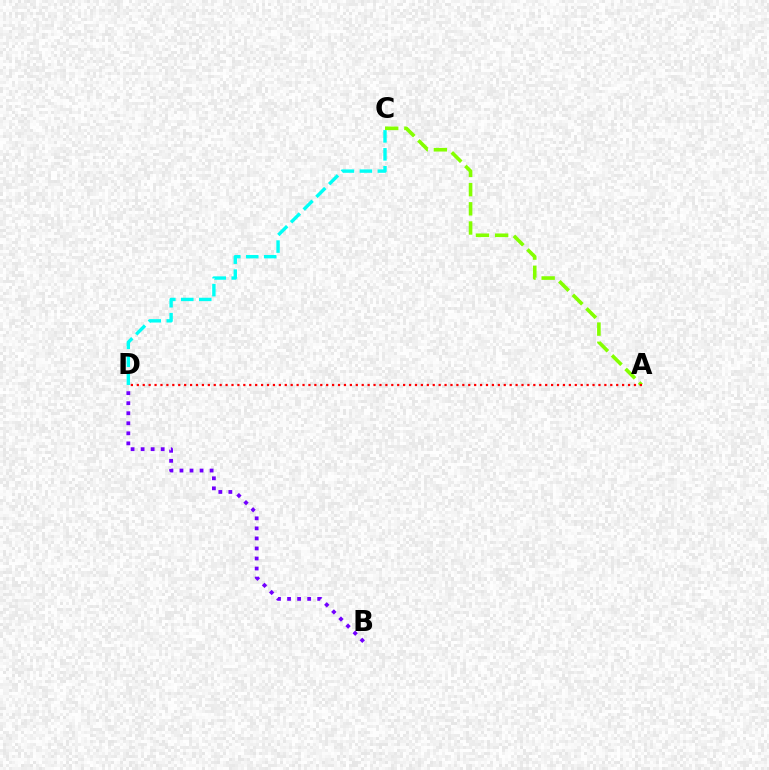{('A', 'C'): [{'color': '#84ff00', 'line_style': 'dashed', 'thickness': 2.61}], ('A', 'D'): [{'color': '#ff0000', 'line_style': 'dotted', 'thickness': 1.61}], ('B', 'D'): [{'color': '#7200ff', 'line_style': 'dotted', 'thickness': 2.73}], ('C', 'D'): [{'color': '#00fff6', 'line_style': 'dashed', 'thickness': 2.44}]}